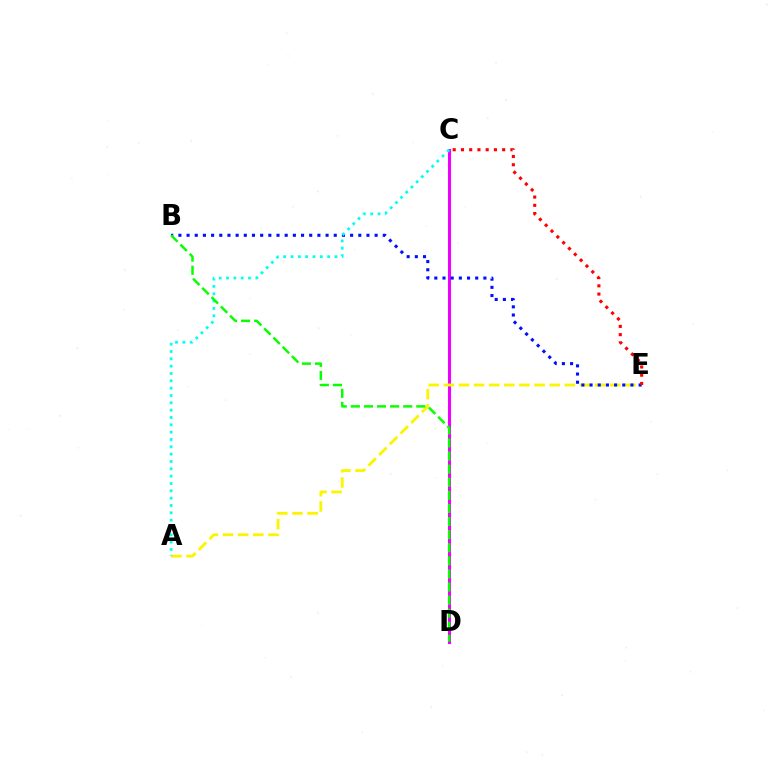{('C', 'D'): [{'color': '#ee00ff', 'line_style': 'solid', 'thickness': 2.22}], ('A', 'E'): [{'color': '#fcf500', 'line_style': 'dashed', 'thickness': 2.06}], ('B', 'E'): [{'color': '#0010ff', 'line_style': 'dotted', 'thickness': 2.22}], ('A', 'C'): [{'color': '#00fff6', 'line_style': 'dotted', 'thickness': 1.99}], ('B', 'D'): [{'color': '#08ff00', 'line_style': 'dashed', 'thickness': 1.78}], ('C', 'E'): [{'color': '#ff0000', 'line_style': 'dotted', 'thickness': 2.24}]}